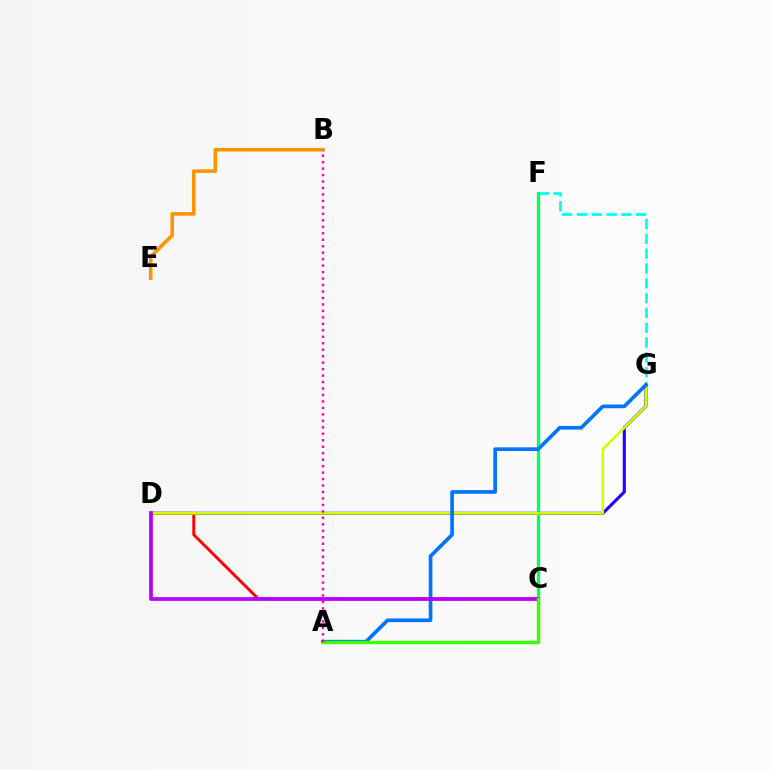{('D', 'G'): [{'color': '#2500ff', 'line_style': 'solid', 'thickness': 2.24}, {'color': '#d1ff00', 'line_style': 'solid', 'thickness': 1.94}], ('F', 'G'): [{'color': '#00fff6', 'line_style': 'dashed', 'thickness': 2.01}], ('C', 'F'): [{'color': '#00ff5c', 'line_style': 'solid', 'thickness': 2.36}], ('B', 'E'): [{'color': '#ff9400', 'line_style': 'solid', 'thickness': 2.59}], ('C', 'D'): [{'color': '#ff0000', 'line_style': 'solid', 'thickness': 2.09}, {'color': '#b900ff', 'line_style': 'solid', 'thickness': 2.67}], ('A', 'G'): [{'color': '#0074ff', 'line_style': 'solid', 'thickness': 2.64}], ('A', 'C'): [{'color': '#3dff00', 'line_style': 'solid', 'thickness': 2.46}], ('A', 'B'): [{'color': '#ff00ac', 'line_style': 'dotted', 'thickness': 1.76}]}